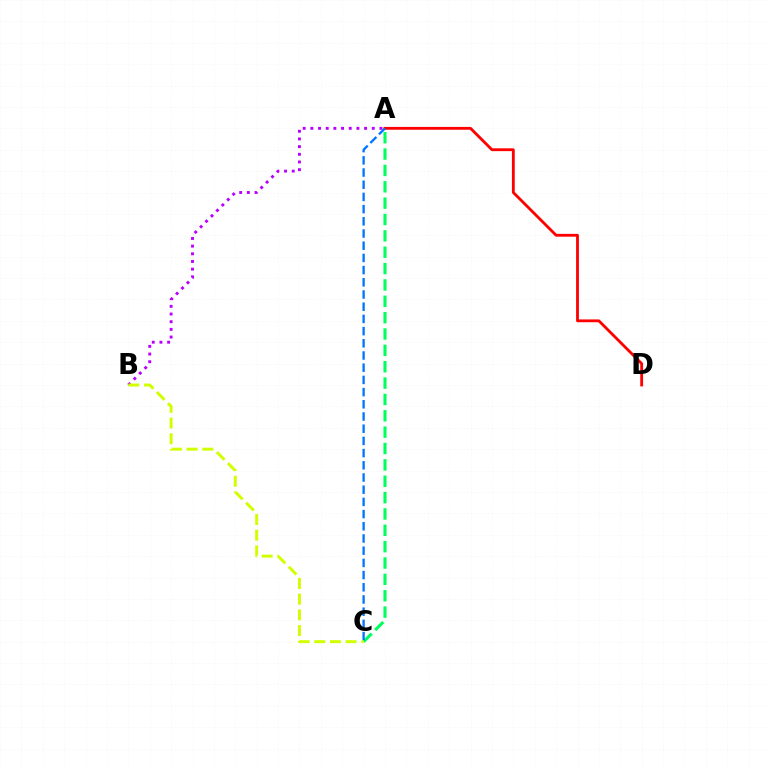{('A', 'B'): [{'color': '#b900ff', 'line_style': 'dotted', 'thickness': 2.09}], ('A', 'C'): [{'color': '#00ff5c', 'line_style': 'dashed', 'thickness': 2.22}, {'color': '#0074ff', 'line_style': 'dashed', 'thickness': 1.66}], ('A', 'D'): [{'color': '#ff0000', 'line_style': 'solid', 'thickness': 2.03}], ('B', 'C'): [{'color': '#d1ff00', 'line_style': 'dashed', 'thickness': 2.13}]}